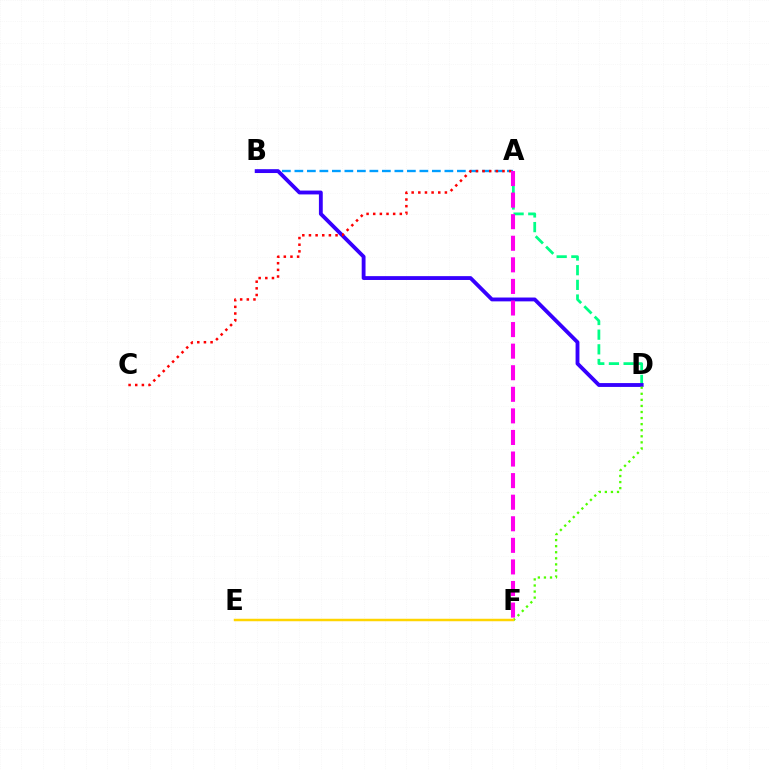{('A', 'B'): [{'color': '#009eff', 'line_style': 'dashed', 'thickness': 1.7}], ('A', 'D'): [{'color': '#00ff86', 'line_style': 'dashed', 'thickness': 1.99}], ('B', 'D'): [{'color': '#3700ff', 'line_style': 'solid', 'thickness': 2.77}], ('D', 'F'): [{'color': '#4fff00', 'line_style': 'dotted', 'thickness': 1.65}], ('E', 'F'): [{'color': '#ffd500', 'line_style': 'solid', 'thickness': 1.78}], ('A', 'C'): [{'color': '#ff0000', 'line_style': 'dotted', 'thickness': 1.81}], ('A', 'F'): [{'color': '#ff00ed', 'line_style': 'dashed', 'thickness': 2.93}]}